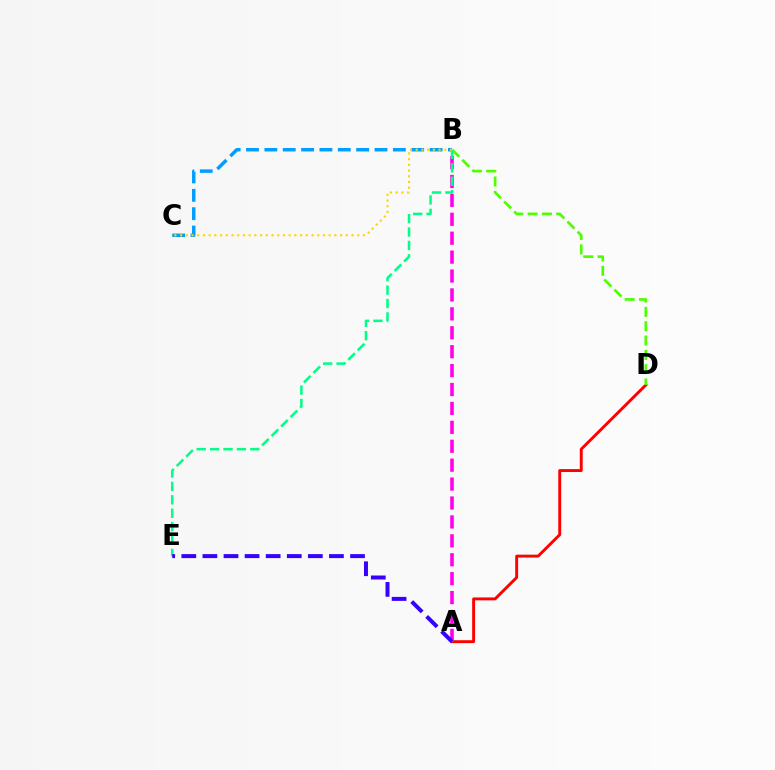{('B', 'C'): [{'color': '#009eff', 'line_style': 'dashed', 'thickness': 2.49}, {'color': '#ffd500', 'line_style': 'dotted', 'thickness': 1.55}], ('A', 'D'): [{'color': '#ff0000', 'line_style': 'solid', 'thickness': 2.1}], ('A', 'B'): [{'color': '#ff00ed', 'line_style': 'dashed', 'thickness': 2.57}], ('B', 'D'): [{'color': '#4fff00', 'line_style': 'dashed', 'thickness': 1.94}], ('B', 'E'): [{'color': '#00ff86', 'line_style': 'dashed', 'thickness': 1.82}], ('A', 'E'): [{'color': '#3700ff', 'line_style': 'dashed', 'thickness': 2.86}]}